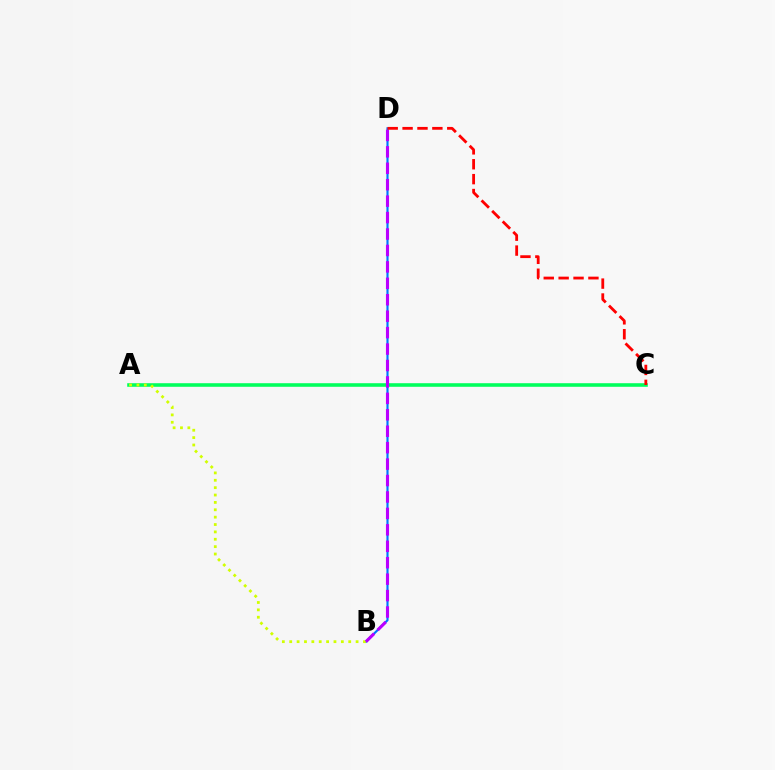{('A', 'C'): [{'color': '#00ff5c', 'line_style': 'solid', 'thickness': 2.57}], ('B', 'D'): [{'color': '#0074ff', 'line_style': 'solid', 'thickness': 1.54}, {'color': '#b900ff', 'line_style': 'dashed', 'thickness': 2.23}], ('A', 'B'): [{'color': '#d1ff00', 'line_style': 'dotted', 'thickness': 2.0}], ('C', 'D'): [{'color': '#ff0000', 'line_style': 'dashed', 'thickness': 2.02}]}